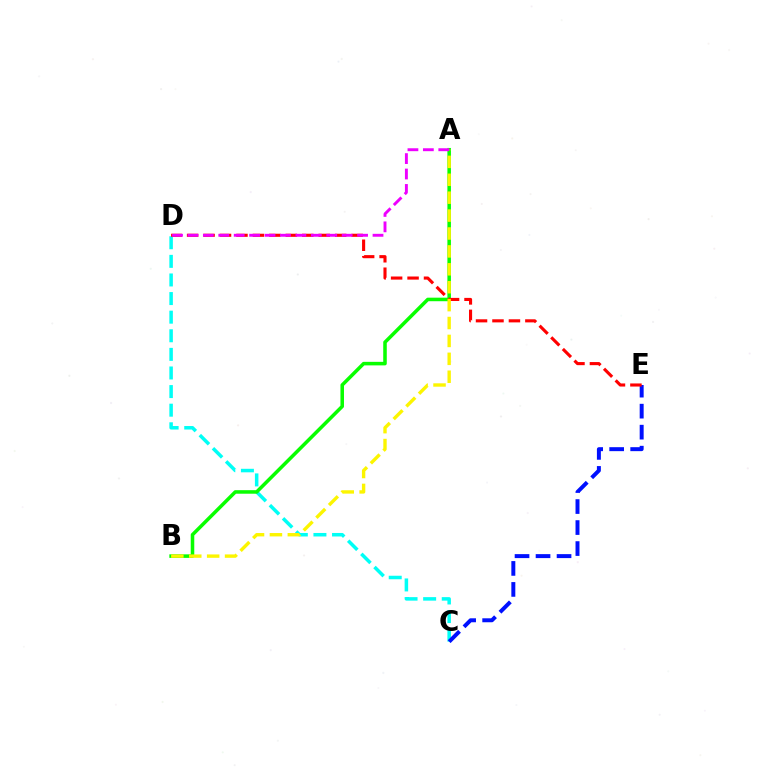{('C', 'D'): [{'color': '#00fff6', 'line_style': 'dashed', 'thickness': 2.53}], ('A', 'B'): [{'color': '#08ff00', 'line_style': 'solid', 'thickness': 2.55}, {'color': '#fcf500', 'line_style': 'dashed', 'thickness': 2.43}], ('C', 'E'): [{'color': '#0010ff', 'line_style': 'dashed', 'thickness': 2.85}], ('D', 'E'): [{'color': '#ff0000', 'line_style': 'dashed', 'thickness': 2.23}], ('A', 'D'): [{'color': '#ee00ff', 'line_style': 'dashed', 'thickness': 2.1}]}